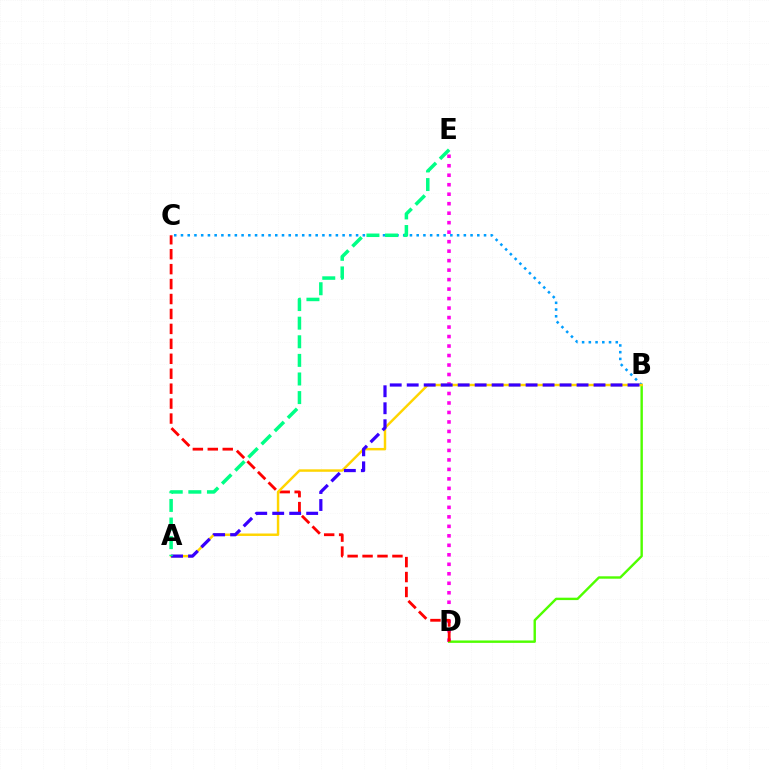{('D', 'E'): [{'color': '#ff00ed', 'line_style': 'dotted', 'thickness': 2.58}], ('B', 'D'): [{'color': '#4fff00', 'line_style': 'solid', 'thickness': 1.73}], ('B', 'C'): [{'color': '#009eff', 'line_style': 'dotted', 'thickness': 1.83}], ('C', 'D'): [{'color': '#ff0000', 'line_style': 'dashed', 'thickness': 2.03}], ('A', 'B'): [{'color': '#ffd500', 'line_style': 'solid', 'thickness': 1.76}, {'color': '#3700ff', 'line_style': 'dashed', 'thickness': 2.31}], ('A', 'E'): [{'color': '#00ff86', 'line_style': 'dashed', 'thickness': 2.53}]}